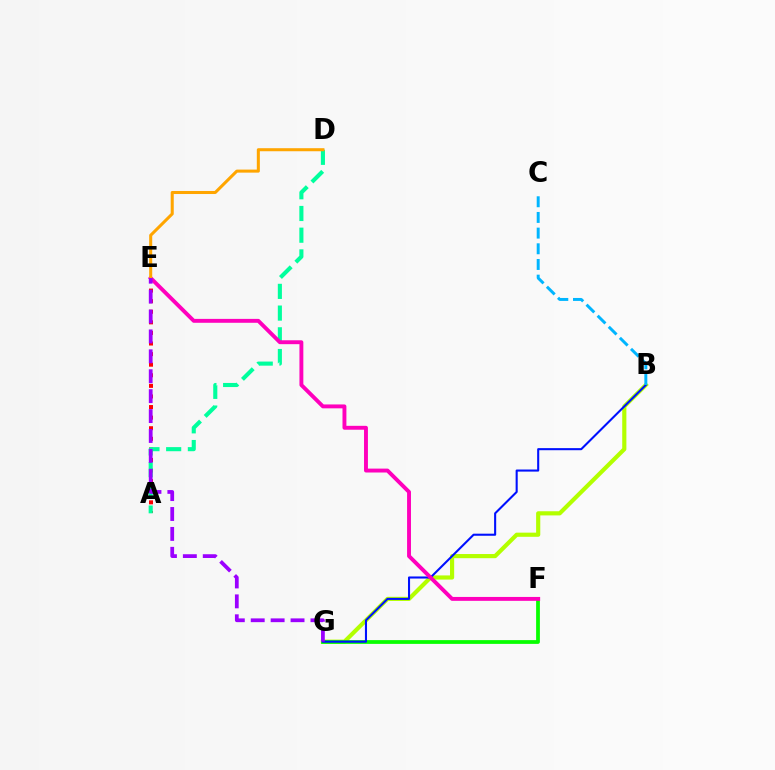{('B', 'G'): [{'color': '#b3ff00', 'line_style': 'solid', 'thickness': 2.99}, {'color': '#0010ff', 'line_style': 'solid', 'thickness': 1.5}], ('F', 'G'): [{'color': '#08ff00', 'line_style': 'solid', 'thickness': 2.71}], ('A', 'E'): [{'color': '#ff0000', 'line_style': 'dotted', 'thickness': 2.88}], ('A', 'D'): [{'color': '#00ff9d', 'line_style': 'dashed', 'thickness': 2.95}], ('E', 'F'): [{'color': '#ff00bd', 'line_style': 'solid', 'thickness': 2.81}], ('D', 'E'): [{'color': '#ffa500', 'line_style': 'solid', 'thickness': 2.19}], ('B', 'C'): [{'color': '#00b5ff', 'line_style': 'dashed', 'thickness': 2.13}], ('E', 'G'): [{'color': '#9b00ff', 'line_style': 'dashed', 'thickness': 2.7}]}